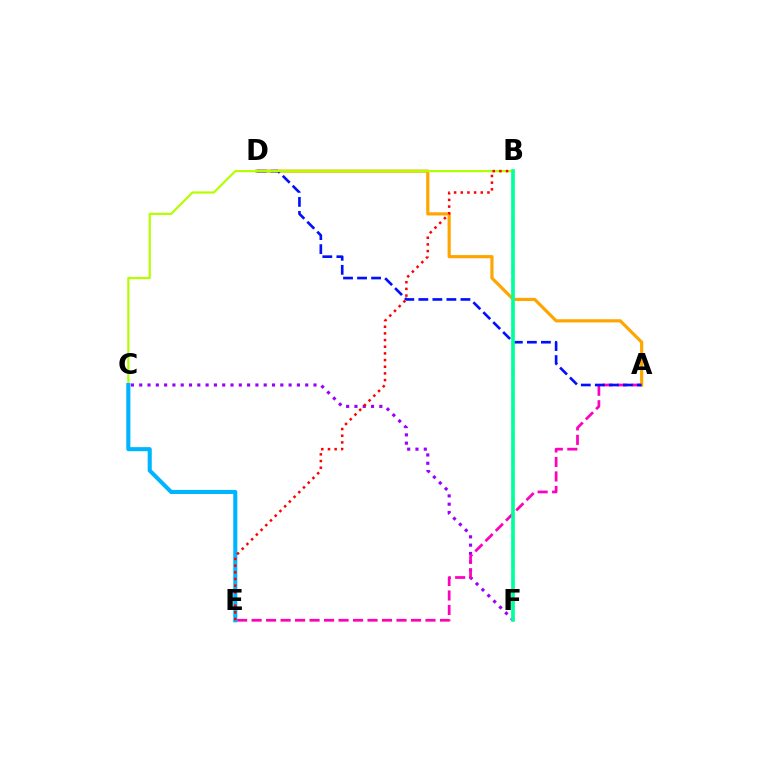{('C', 'F'): [{'color': '#9b00ff', 'line_style': 'dotted', 'thickness': 2.25}], ('A', 'E'): [{'color': '#ff00bd', 'line_style': 'dashed', 'thickness': 1.97}], ('A', 'D'): [{'color': '#ffa500', 'line_style': 'solid', 'thickness': 2.29}, {'color': '#0010ff', 'line_style': 'dashed', 'thickness': 1.91}], ('B', 'C'): [{'color': '#b3ff00', 'line_style': 'solid', 'thickness': 1.58}], ('C', 'E'): [{'color': '#00b5ff', 'line_style': 'solid', 'thickness': 2.93}], ('B', 'F'): [{'color': '#08ff00', 'line_style': 'dashed', 'thickness': 1.74}, {'color': '#00ff9d', 'line_style': 'solid', 'thickness': 2.61}], ('B', 'E'): [{'color': '#ff0000', 'line_style': 'dotted', 'thickness': 1.81}]}